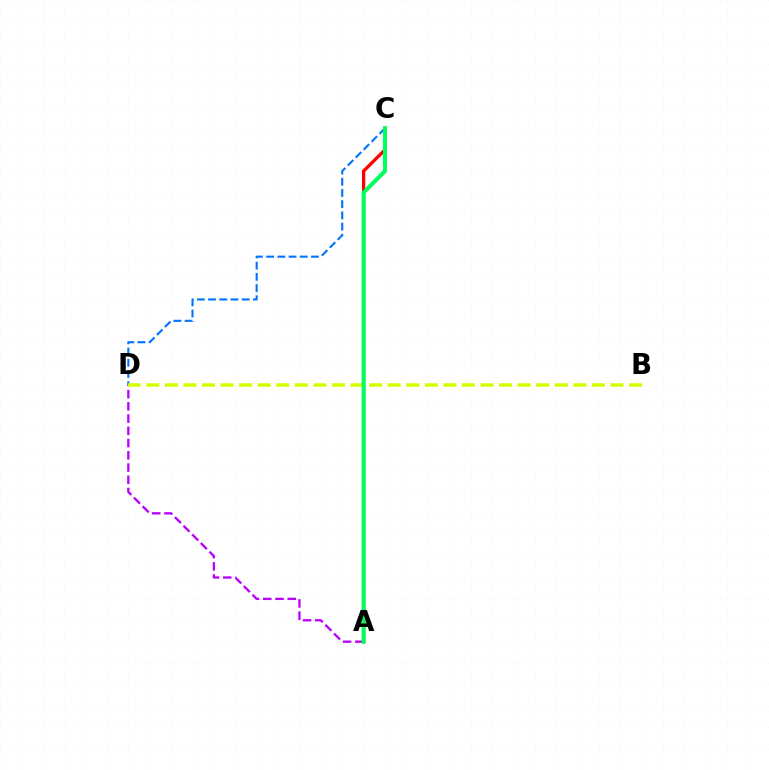{('A', 'C'): [{'color': '#ff0000', 'line_style': 'solid', 'thickness': 2.37}, {'color': '#00ff5c', 'line_style': 'solid', 'thickness': 2.91}], ('C', 'D'): [{'color': '#0074ff', 'line_style': 'dashed', 'thickness': 1.52}], ('A', 'D'): [{'color': '#b900ff', 'line_style': 'dashed', 'thickness': 1.66}], ('B', 'D'): [{'color': '#d1ff00', 'line_style': 'dashed', 'thickness': 2.52}]}